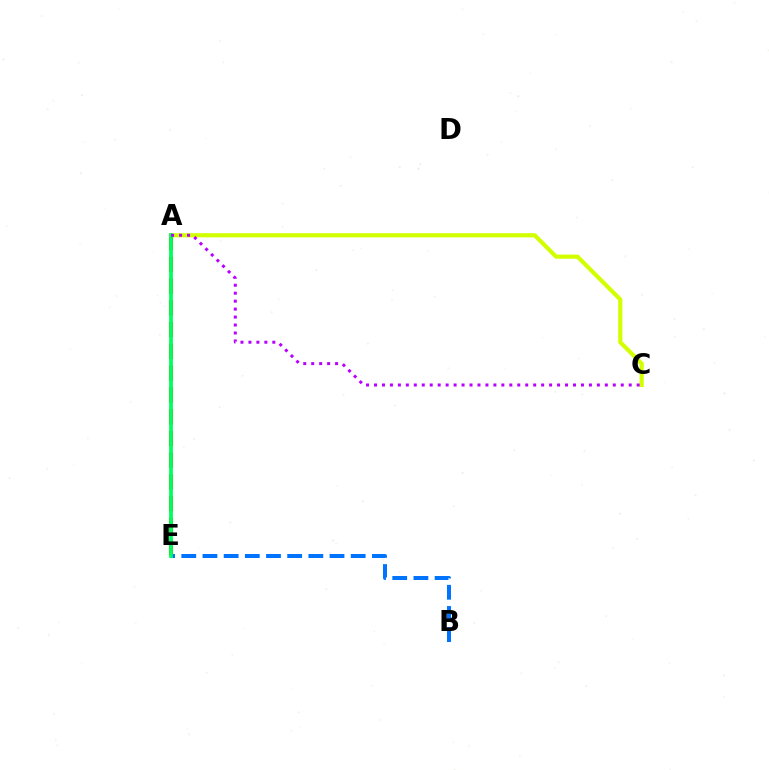{('B', 'E'): [{'color': '#0074ff', 'line_style': 'dashed', 'thickness': 2.88}], ('A', 'E'): [{'color': '#ff0000', 'line_style': 'dashed', 'thickness': 2.96}, {'color': '#00ff5c', 'line_style': 'solid', 'thickness': 2.72}], ('A', 'C'): [{'color': '#d1ff00', 'line_style': 'solid', 'thickness': 2.99}, {'color': '#b900ff', 'line_style': 'dotted', 'thickness': 2.16}]}